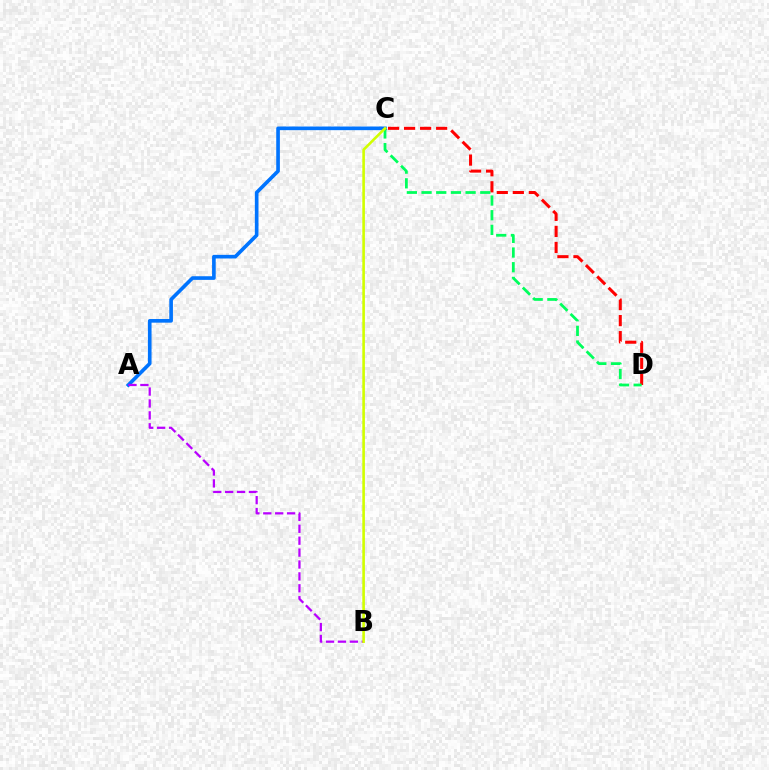{('C', 'D'): [{'color': '#ff0000', 'line_style': 'dashed', 'thickness': 2.18}, {'color': '#00ff5c', 'line_style': 'dashed', 'thickness': 1.99}], ('A', 'C'): [{'color': '#0074ff', 'line_style': 'solid', 'thickness': 2.63}], ('A', 'B'): [{'color': '#b900ff', 'line_style': 'dashed', 'thickness': 1.62}], ('B', 'C'): [{'color': '#d1ff00', 'line_style': 'solid', 'thickness': 1.88}]}